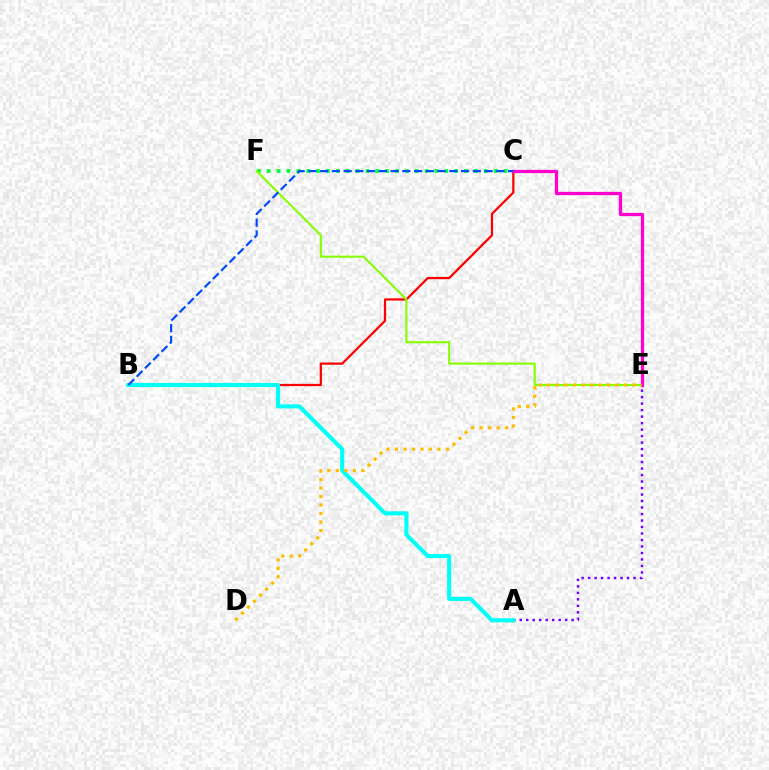{('A', 'E'): [{'color': '#7200ff', 'line_style': 'dotted', 'thickness': 1.76}], ('C', 'F'): [{'color': '#00ff39', 'line_style': 'dotted', 'thickness': 2.68}], ('B', 'C'): [{'color': '#ff0000', 'line_style': 'solid', 'thickness': 1.62}, {'color': '#004bff', 'line_style': 'dashed', 'thickness': 1.6}], ('A', 'B'): [{'color': '#00fff6', 'line_style': 'solid', 'thickness': 2.94}], ('E', 'F'): [{'color': '#84ff00', 'line_style': 'solid', 'thickness': 1.51}], ('C', 'E'): [{'color': '#ff00cf', 'line_style': 'solid', 'thickness': 2.35}], ('D', 'E'): [{'color': '#ffbd00', 'line_style': 'dotted', 'thickness': 2.31}]}